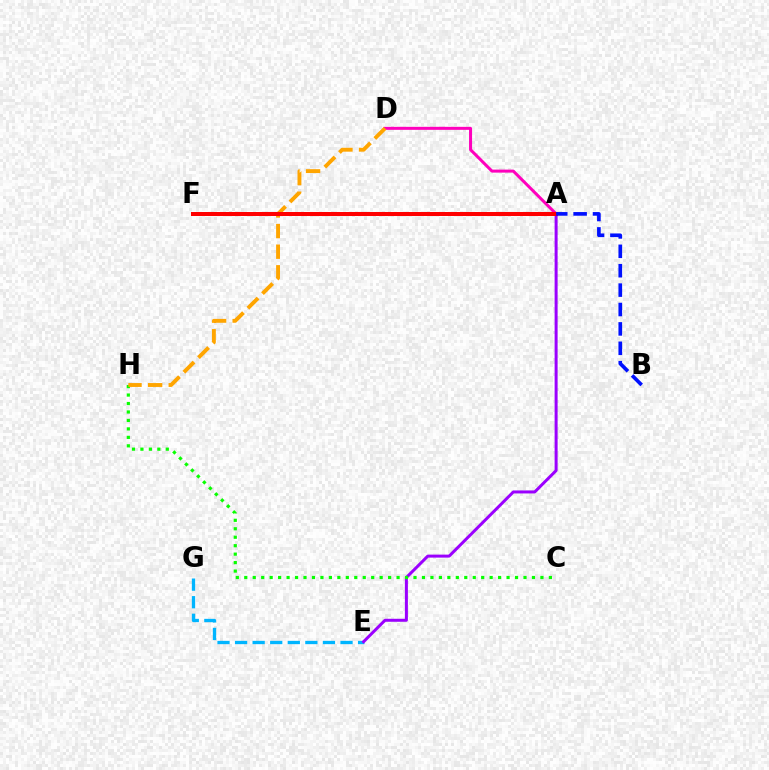{('A', 'F'): [{'color': '#00ff9d', 'line_style': 'solid', 'thickness': 2.84}, {'color': '#b3ff00', 'line_style': 'dashed', 'thickness': 1.97}, {'color': '#ff0000', 'line_style': 'solid', 'thickness': 2.88}], ('E', 'G'): [{'color': '#00b5ff', 'line_style': 'dashed', 'thickness': 2.39}], ('A', 'E'): [{'color': '#9b00ff', 'line_style': 'solid', 'thickness': 2.15}], ('C', 'H'): [{'color': '#08ff00', 'line_style': 'dotted', 'thickness': 2.3}], ('A', 'D'): [{'color': '#ff00bd', 'line_style': 'solid', 'thickness': 2.17}], ('D', 'H'): [{'color': '#ffa500', 'line_style': 'dashed', 'thickness': 2.8}], ('A', 'B'): [{'color': '#0010ff', 'line_style': 'dashed', 'thickness': 2.63}]}